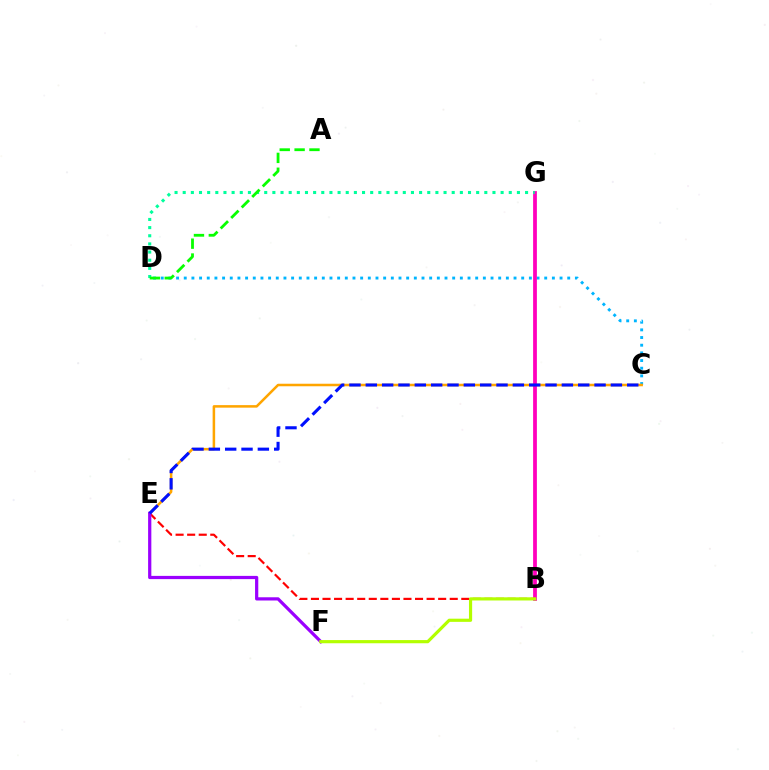{('C', 'D'): [{'color': '#00b5ff', 'line_style': 'dotted', 'thickness': 2.08}], ('C', 'E'): [{'color': '#ffa500', 'line_style': 'solid', 'thickness': 1.82}, {'color': '#0010ff', 'line_style': 'dashed', 'thickness': 2.22}], ('B', 'G'): [{'color': '#ff00bd', 'line_style': 'solid', 'thickness': 2.71}], ('D', 'G'): [{'color': '#00ff9d', 'line_style': 'dotted', 'thickness': 2.21}], ('B', 'E'): [{'color': '#ff0000', 'line_style': 'dashed', 'thickness': 1.57}], ('E', 'F'): [{'color': '#9b00ff', 'line_style': 'solid', 'thickness': 2.32}], ('B', 'F'): [{'color': '#b3ff00', 'line_style': 'solid', 'thickness': 2.28}], ('A', 'D'): [{'color': '#08ff00', 'line_style': 'dashed', 'thickness': 2.02}]}